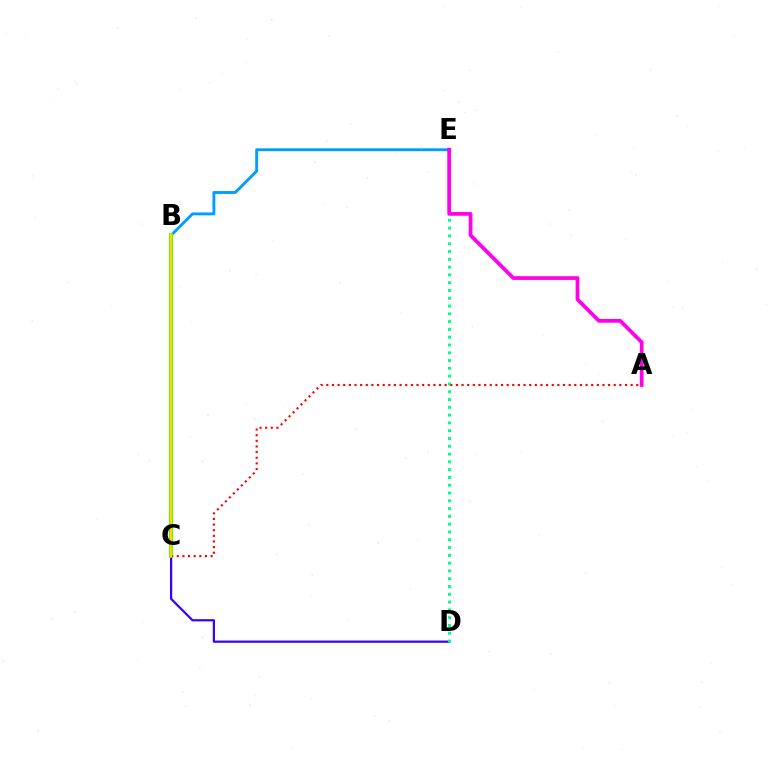{('C', 'D'): [{'color': '#3700ff', 'line_style': 'solid', 'thickness': 1.6}], ('B', 'E'): [{'color': '#009eff', 'line_style': 'solid', 'thickness': 2.07}], ('D', 'E'): [{'color': '#00ff86', 'line_style': 'dotted', 'thickness': 2.12}], ('B', 'C'): [{'color': '#4fff00', 'line_style': 'solid', 'thickness': 2.87}, {'color': '#ffd500', 'line_style': 'solid', 'thickness': 1.62}], ('A', 'C'): [{'color': '#ff0000', 'line_style': 'dotted', 'thickness': 1.53}], ('A', 'E'): [{'color': '#ff00ed', 'line_style': 'solid', 'thickness': 2.7}]}